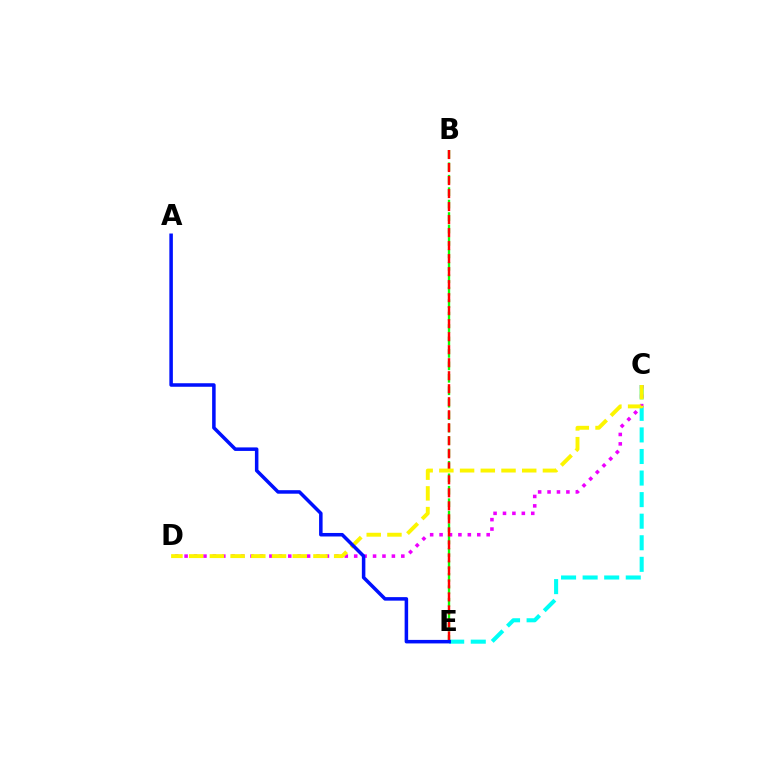{('B', 'E'): [{'color': '#08ff00', 'line_style': 'dashed', 'thickness': 1.69}, {'color': '#ff0000', 'line_style': 'dashed', 'thickness': 1.77}], ('C', 'E'): [{'color': '#00fff6', 'line_style': 'dashed', 'thickness': 2.93}], ('C', 'D'): [{'color': '#ee00ff', 'line_style': 'dotted', 'thickness': 2.56}, {'color': '#fcf500', 'line_style': 'dashed', 'thickness': 2.81}], ('A', 'E'): [{'color': '#0010ff', 'line_style': 'solid', 'thickness': 2.54}]}